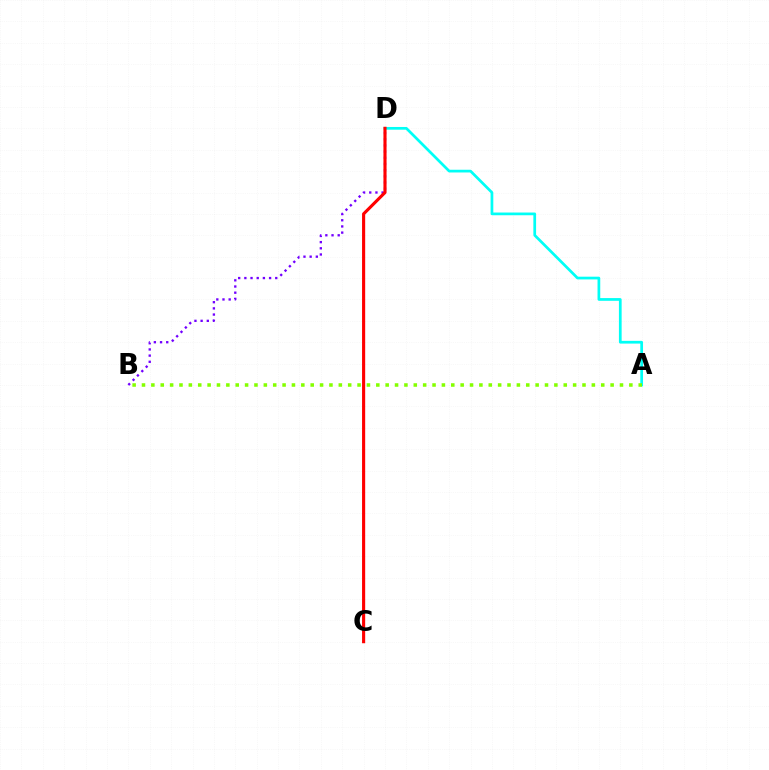{('A', 'D'): [{'color': '#00fff6', 'line_style': 'solid', 'thickness': 1.96}], ('A', 'B'): [{'color': '#84ff00', 'line_style': 'dotted', 'thickness': 2.55}], ('B', 'D'): [{'color': '#7200ff', 'line_style': 'dotted', 'thickness': 1.68}], ('C', 'D'): [{'color': '#ff0000', 'line_style': 'solid', 'thickness': 2.25}]}